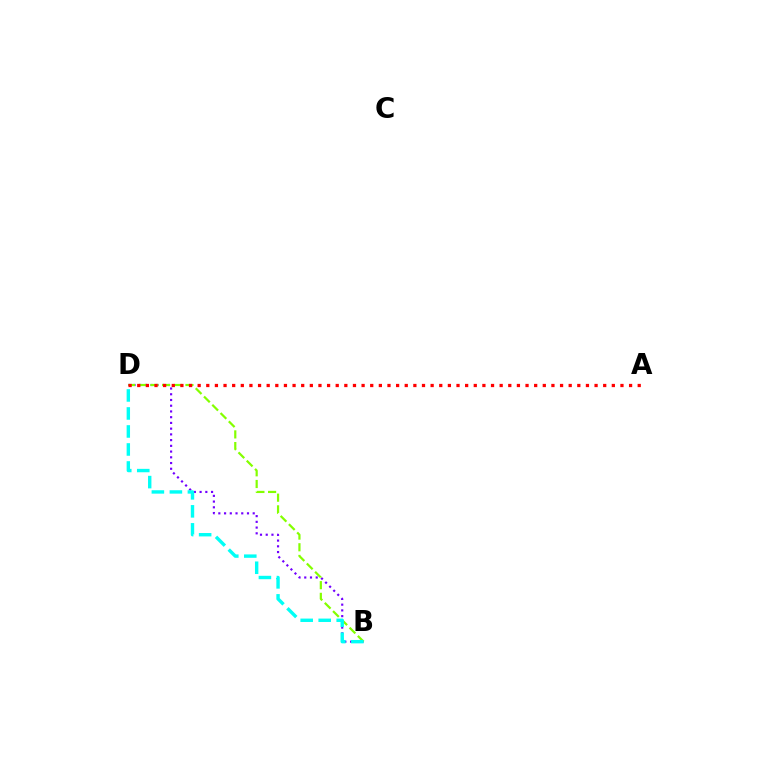{('B', 'D'): [{'color': '#7200ff', 'line_style': 'dotted', 'thickness': 1.56}, {'color': '#84ff00', 'line_style': 'dashed', 'thickness': 1.59}, {'color': '#00fff6', 'line_style': 'dashed', 'thickness': 2.45}], ('A', 'D'): [{'color': '#ff0000', 'line_style': 'dotted', 'thickness': 2.34}]}